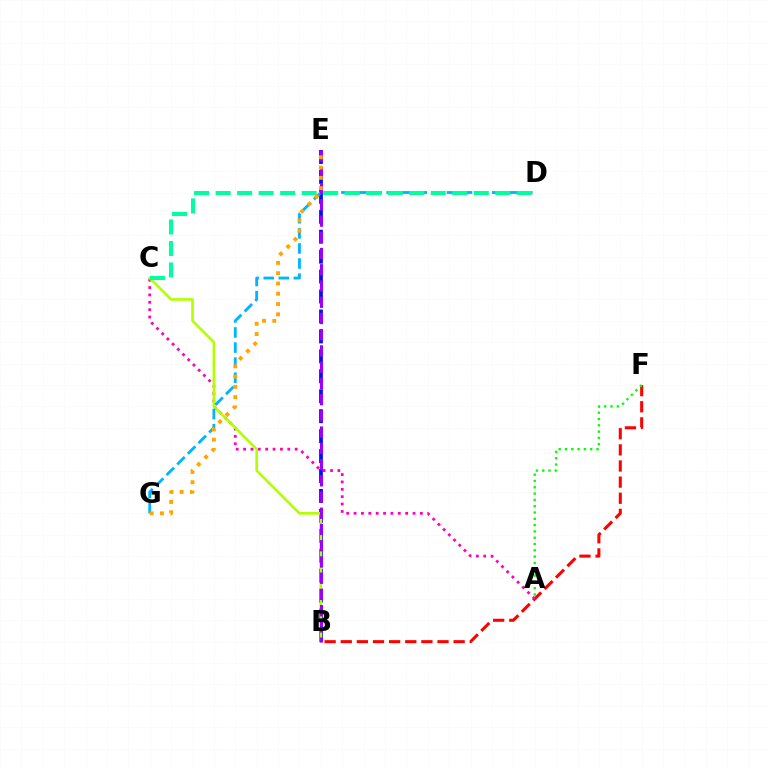{('B', 'E'): [{'color': '#0010ff', 'line_style': 'dashed', 'thickness': 2.71}, {'color': '#9b00ff', 'line_style': 'dashed', 'thickness': 2.21}], ('B', 'F'): [{'color': '#ff0000', 'line_style': 'dashed', 'thickness': 2.19}], ('A', 'C'): [{'color': '#ff00bd', 'line_style': 'dotted', 'thickness': 2.0}], ('A', 'F'): [{'color': '#08ff00', 'line_style': 'dotted', 'thickness': 1.71}], ('B', 'C'): [{'color': '#b3ff00', 'line_style': 'solid', 'thickness': 1.91}], ('D', 'G'): [{'color': '#00b5ff', 'line_style': 'dashed', 'thickness': 2.05}], ('C', 'D'): [{'color': '#00ff9d', 'line_style': 'dashed', 'thickness': 2.92}], ('E', 'G'): [{'color': '#ffa500', 'line_style': 'dotted', 'thickness': 2.79}]}